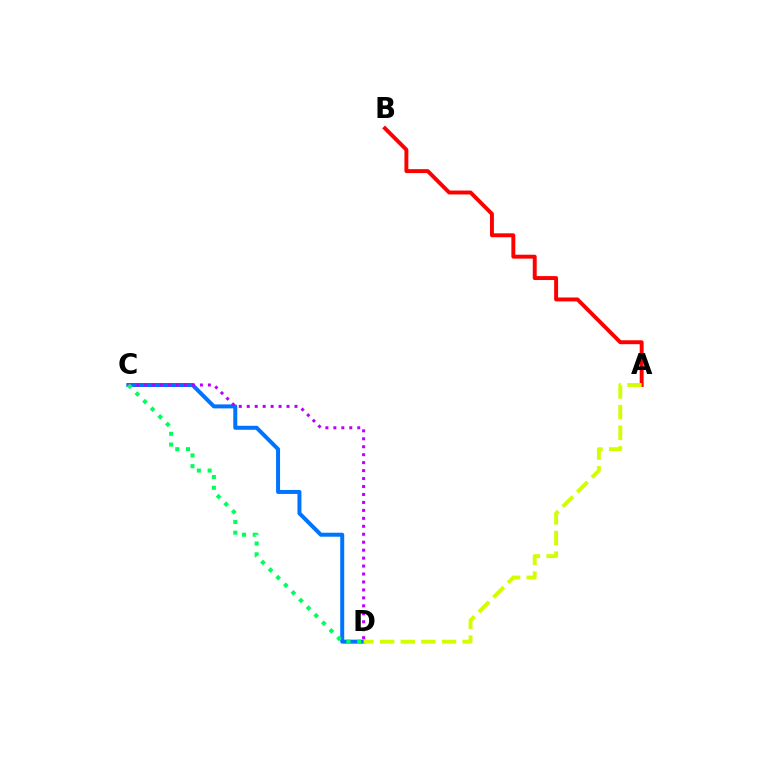{('A', 'B'): [{'color': '#ff0000', 'line_style': 'solid', 'thickness': 2.83}], ('C', 'D'): [{'color': '#0074ff', 'line_style': 'solid', 'thickness': 2.87}, {'color': '#b900ff', 'line_style': 'dotted', 'thickness': 2.16}, {'color': '#00ff5c', 'line_style': 'dotted', 'thickness': 2.92}], ('A', 'D'): [{'color': '#d1ff00', 'line_style': 'dashed', 'thickness': 2.8}]}